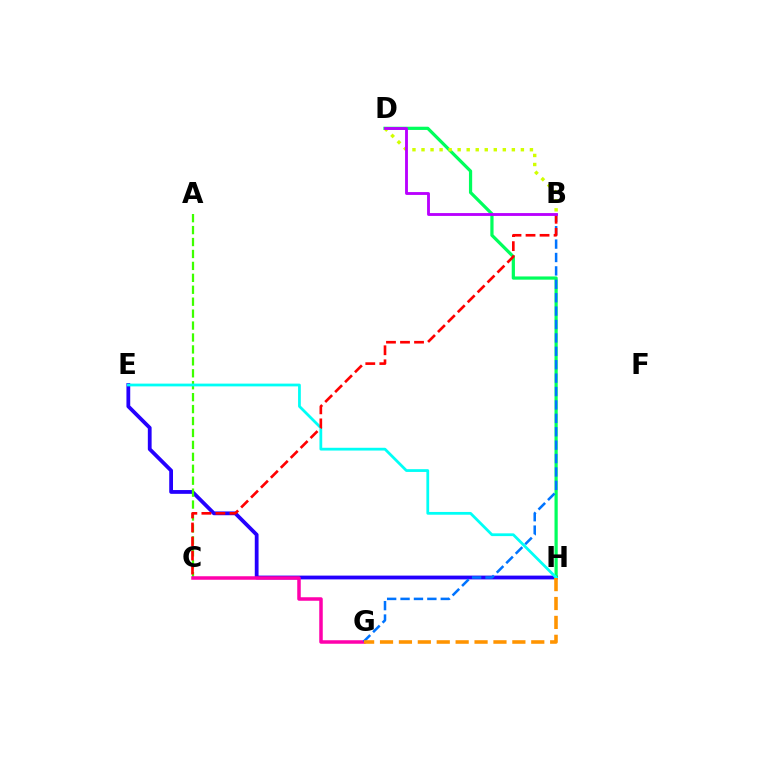{('E', 'H'): [{'color': '#2500ff', 'line_style': 'solid', 'thickness': 2.73}, {'color': '#00fff6', 'line_style': 'solid', 'thickness': 1.99}], ('A', 'C'): [{'color': '#3dff00', 'line_style': 'dashed', 'thickness': 1.62}], ('C', 'G'): [{'color': '#ff00ac', 'line_style': 'solid', 'thickness': 2.52}], ('D', 'H'): [{'color': '#00ff5c', 'line_style': 'solid', 'thickness': 2.32}], ('B', 'G'): [{'color': '#0074ff', 'line_style': 'dashed', 'thickness': 1.82}], ('B', 'D'): [{'color': '#d1ff00', 'line_style': 'dotted', 'thickness': 2.45}, {'color': '#b900ff', 'line_style': 'solid', 'thickness': 2.05}], ('B', 'C'): [{'color': '#ff0000', 'line_style': 'dashed', 'thickness': 1.91}], ('G', 'H'): [{'color': '#ff9400', 'line_style': 'dashed', 'thickness': 2.57}]}